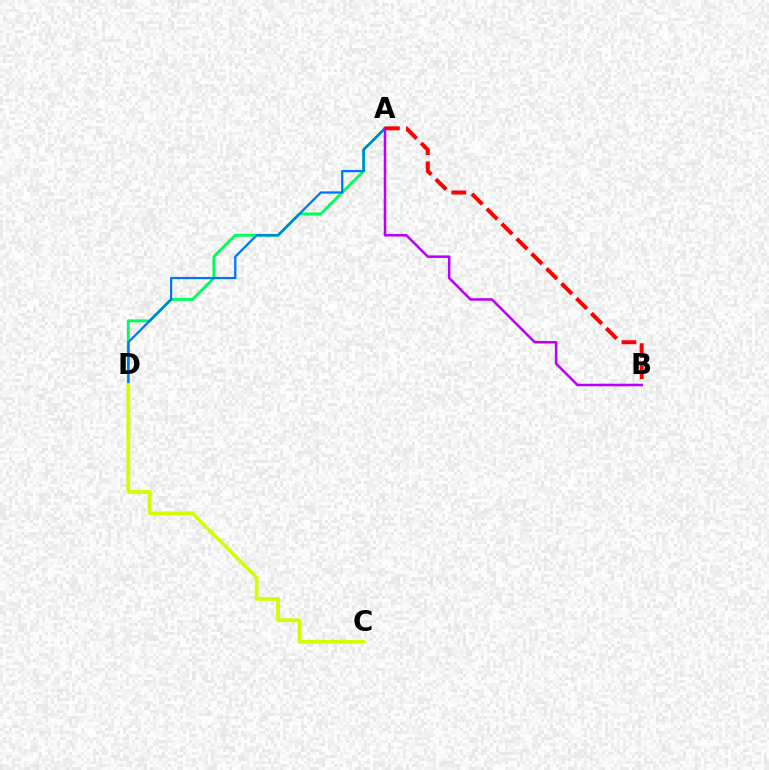{('A', 'D'): [{'color': '#00ff5c', 'line_style': 'solid', 'thickness': 2.09}, {'color': '#0074ff', 'line_style': 'solid', 'thickness': 1.63}], ('A', 'B'): [{'color': '#b900ff', 'line_style': 'solid', 'thickness': 1.82}, {'color': '#ff0000', 'line_style': 'dashed', 'thickness': 2.87}], ('C', 'D'): [{'color': '#d1ff00', 'line_style': 'solid', 'thickness': 2.71}]}